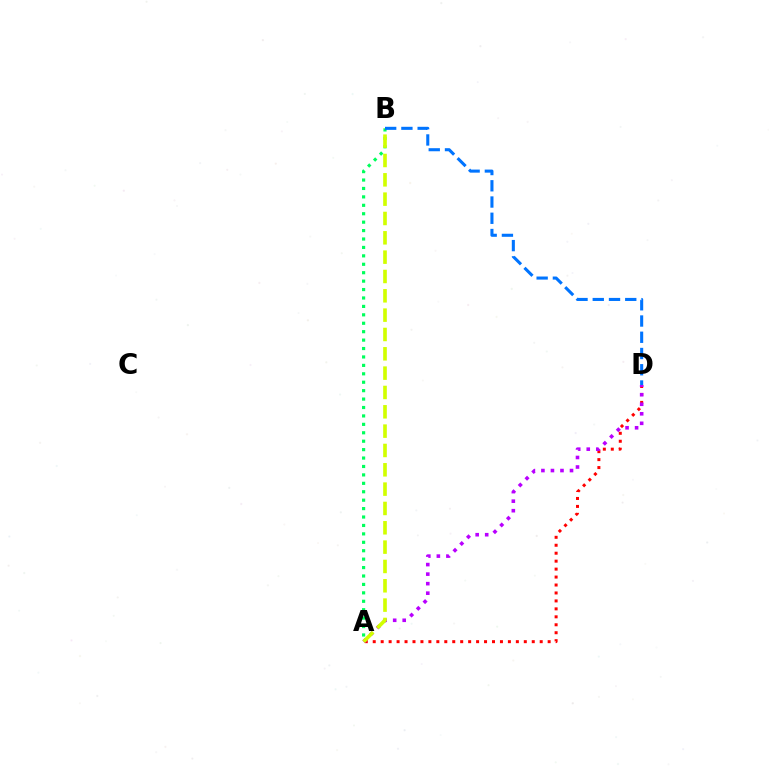{('A', 'D'): [{'color': '#ff0000', 'line_style': 'dotted', 'thickness': 2.16}, {'color': '#b900ff', 'line_style': 'dotted', 'thickness': 2.59}], ('A', 'B'): [{'color': '#00ff5c', 'line_style': 'dotted', 'thickness': 2.29}, {'color': '#d1ff00', 'line_style': 'dashed', 'thickness': 2.63}], ('B', 'D'): [{'color': '#0074ff', 'line_style': 'dashed', 'thickness': 2.21}]}